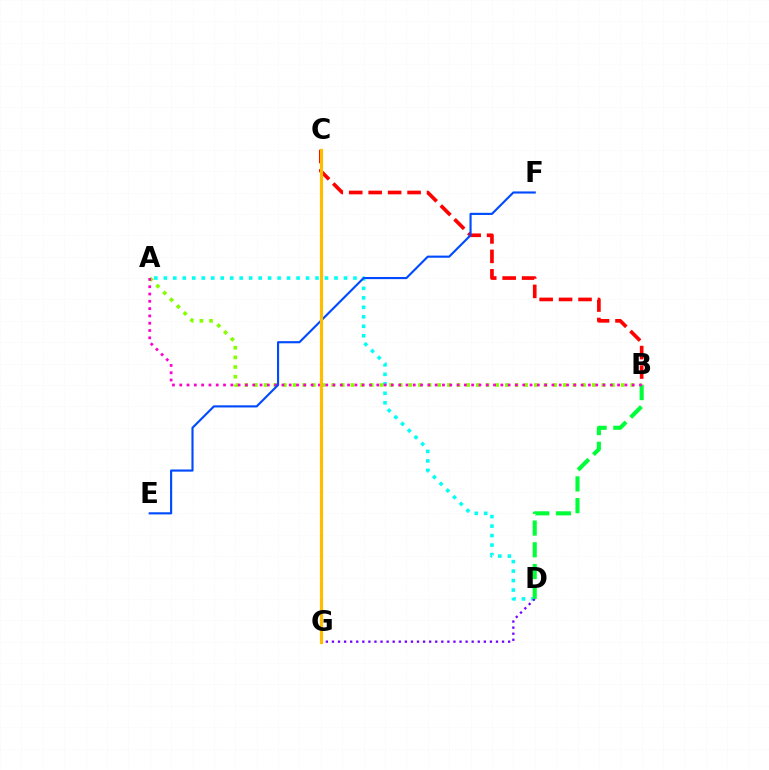{('A', 'D'): [{'color': '#00fff6', 'line_style': 'dotted', 'thickness': 2.58}], ('D', 'G'): [{'color': '#7200ff', 'line_style': 'dotted', 'thickness': 1.65}], ('A', 'B'): [{'color': '#84ff00', 'line_style': 'dotted', 'thickness': 2.62}, {'color': '#ff00cf', 'line_style': 'dotted', 'thickness': 1.98}], ('B', 'C'): [{'color': '#ff0000', 'line_style': 'dashed', 'thickness': 2.64}], ('B', 'D'): [{'color': '#00ff39', 'line_style': 'dashed', 'thickness': 2.95}], ('E', 'F'): [{'color': '#004bff', 'line_style': 'solid', 'thickness': 1.54}], ('C', 'G'): [{'color': '#ffbd00', 'line_style': 'solid', 'thickness': 2.29}]}